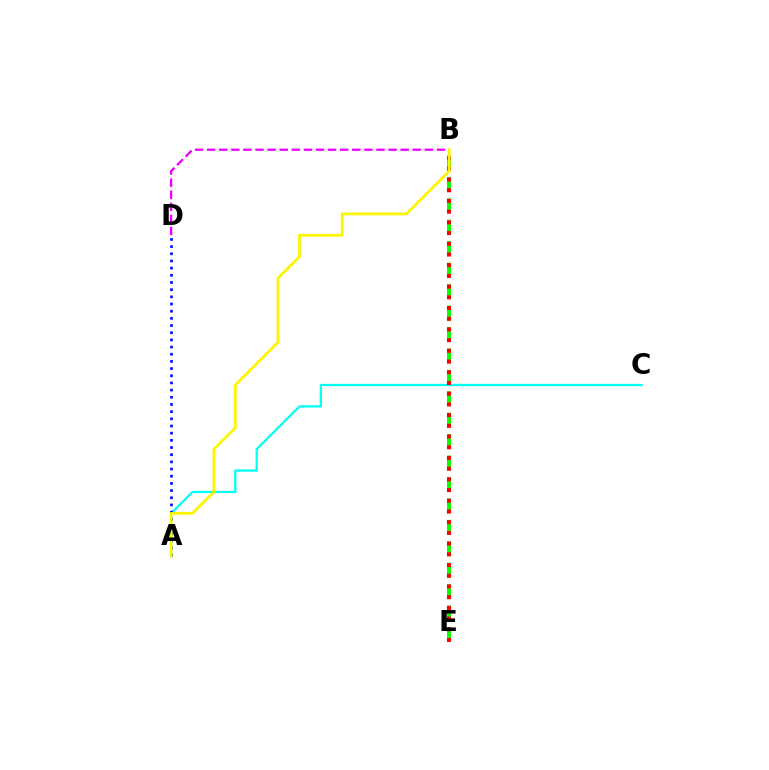{('B', 'E'): [{'color': '#08ff00', 'line_style': 'dashed', 'thickness': 2.91}, {'color': '#ff0000', 'line_style': 'dotted', 'thickness': 2.91}], ('A', 'C'): [{'color': '#00fff6', 'line_style': 'solid', 'thickness': 1.62}], ('A', 'D'): [{'color': '#0010ff', 'line_style': 'dotted', 'thickness': 1.95}], ('B', 'D'): [{'color': '#ee00ff', 'line_style': 'dashed', 'thickness': 1.64}], ('A', 'B'): [{'color': '#fcf500', 'line_style': 'solid', 'thickness': 2.0}]}